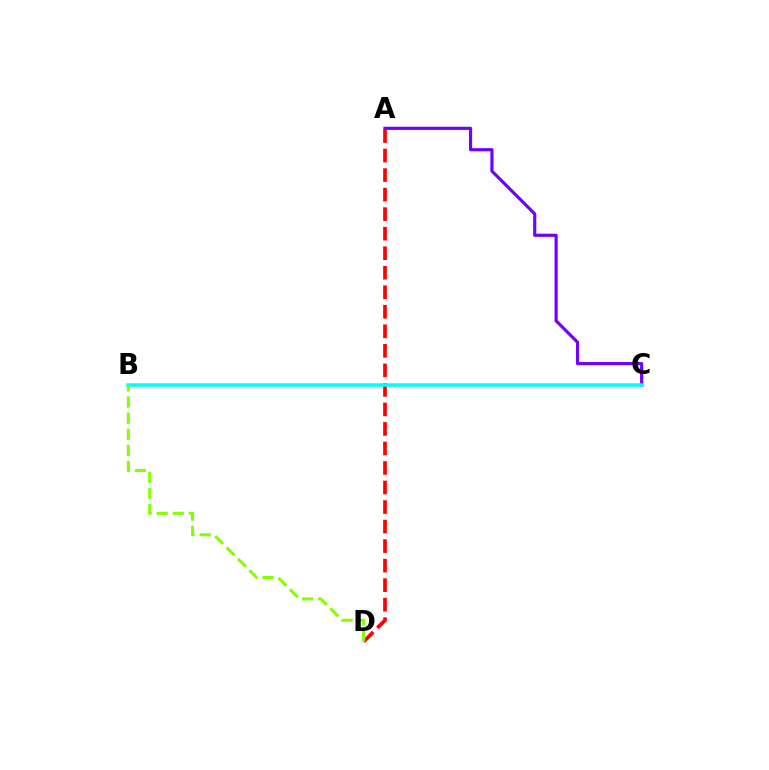{('A', 'C'): [{'color': '#7200ff', 'line_style': 'solid', 'thickness': 2.28}], ('A', 'D'): [{'color': '#ff0000', 'line_style': 'dashed', 'thickness': 2.65}], ('B', 'C'): [{'color': '#00fff6', 'line_style': 'solid', 'thickness': 2.54}], ('B', 'D'): [{'color': '#84ff00', 'line_style': 'dashed', 'thickness': 2.19}]}